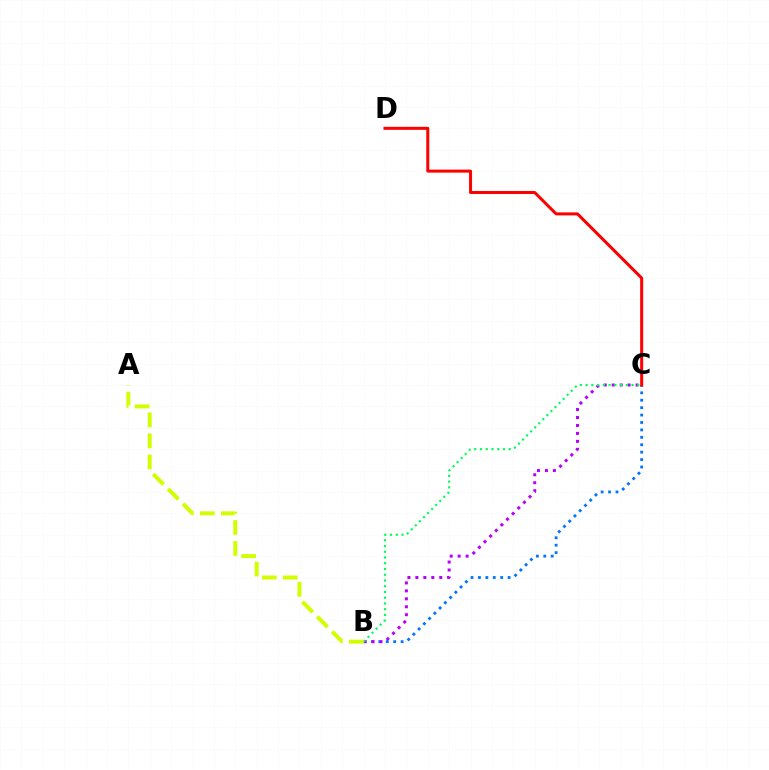{('B', 'C'): [{'color': '#0074ff', 'line_style': 'dotted', 'thickness': 2.02}, {'color': '#b900ff', 'line_style': 'dotted', 'thickness': 2.16}, {'color': '#00ff5c', 'line_style': 'dotted', 'thickness': 1.56}], ('C', 'D'): [{'color': '#ff0000', 'line_style': 'solid', 'thickness': 2.17}], ('A', 'B'): [{'color': '#d1ff00', 'line_style': 'dashed', 'thickness': 2.86}]}